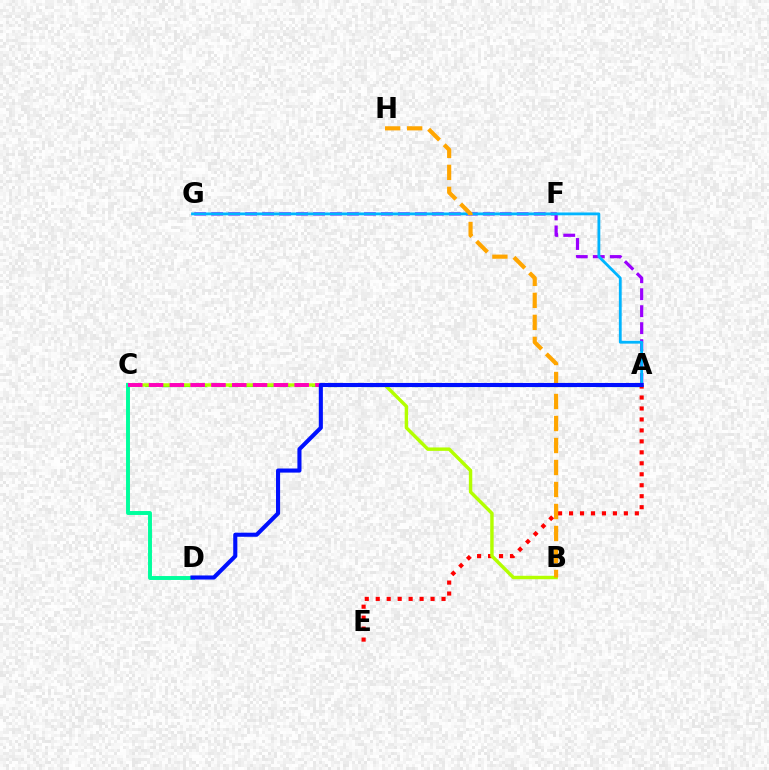{('A', 'G'): [{'color': '#9b00ff', 'line_style': 'dashed', 'thickness': 2.31}, {'color': '#00b5ff', 'line_style': 'solid', 'thickness': 2.03}], ('A', 'E'): [{'color': '#ff0000', 'line_style': 'dotted', 'thickness': 2.98}], ('A', 'C'): [{'color': '#08ff00', 'line_style': 'dashed', 'thickness': 2.27}, {'color': '#ff00bd', 'line_style': 'dashed', 'thickness': 2.83}], ('B', 'C'): [{'color': '#b3ff00', 'line_style': 'solid', 'thickness': 2.47}], ('C', 'D'): [{'color': '#00ff9d', 'line_style': 'solid', 'thickness': 2.83}], ('B', 'H'): [{'color': '#ffa500', 'line_style': 'dashed', 'thickness': 2.99}], ('A', 'D'): [{'color': '#0010ff', 'line_style': 'solid', 'thickness': 2.94}]}